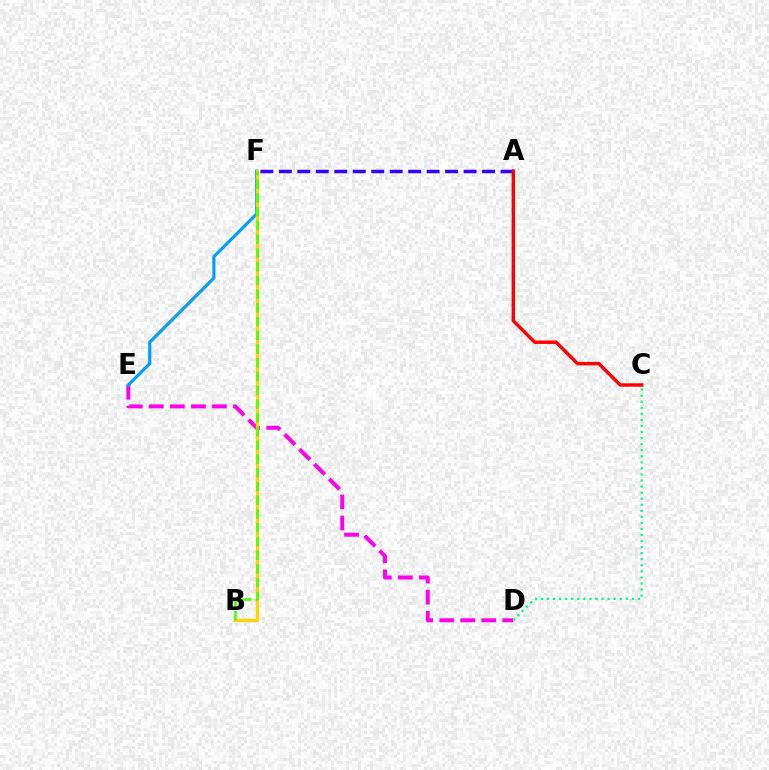{('D', 'E'): [{'color': '#ff00ed', 'line_style': 'dashed', 'thickness': 2.86}], ('E', 'F'): [{'color': '#009eff', 'line_style': 'solid', 'thickness': 2.28}], ('B', 'F'): [{'color': '#ffd500', 'line_style': 'solid', 'thickness': 2.41}, {'color': '#4fff00', 'line_style': 'dashed', 'thickness': 1.87}], ('A', 'F'): [{'color': '#3700ff', 'line_style': 'dashed', 'thickness': 2.51}], ('C', 'D'): [{'color': '#00ff86', 'line_style': 'dotted', 'thickness': 1.65}], ('A', 'C'): [{'color': '#ff0000', 'line_style': 'solid', 'thickness': 2.47}]}